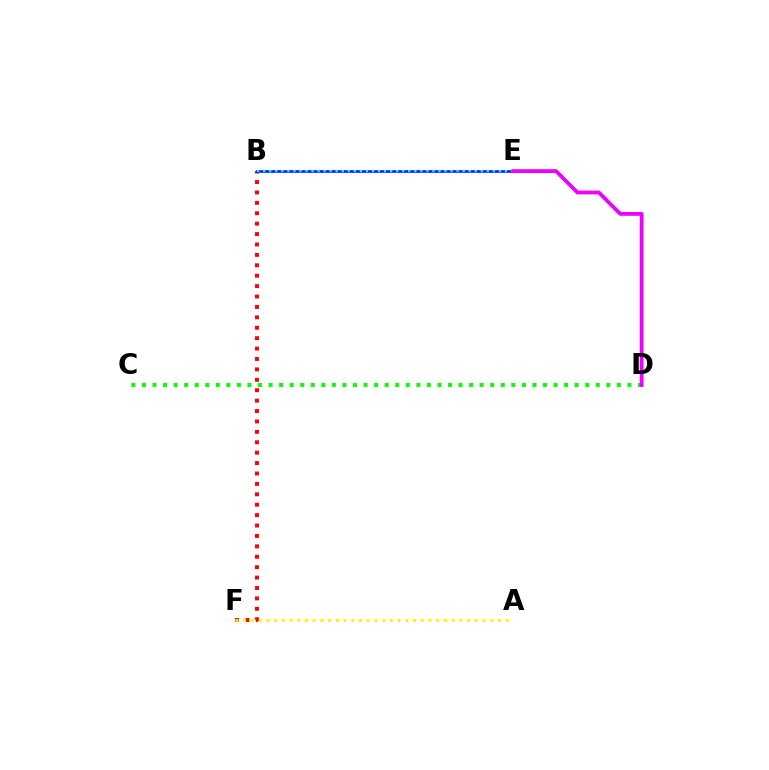{('B', 'F'): [{'color': '#ff0000', 'line_style': 'dotted', 'thickness': 2.83}], ('A', 'F'): [{'color': '#fcf500', 'line_style': 'dotted', 'thickness': 2.1}], ('B', 'E'): [{'color': '#0010ff', 'line_style': 'solid', 'thickness': 1.83}, {'color': '#00fff6', 'line_style': 'dotted', 'thickness': 1.64}], ('C', 'D'): [{'color': '#08ff00', 'line_style': 'dotted', 'thickness': 2.87}], ('D', 'E'): [{'color': '#ee00ff', 'line_style': 'solid', 'thickness': 2.75}]}